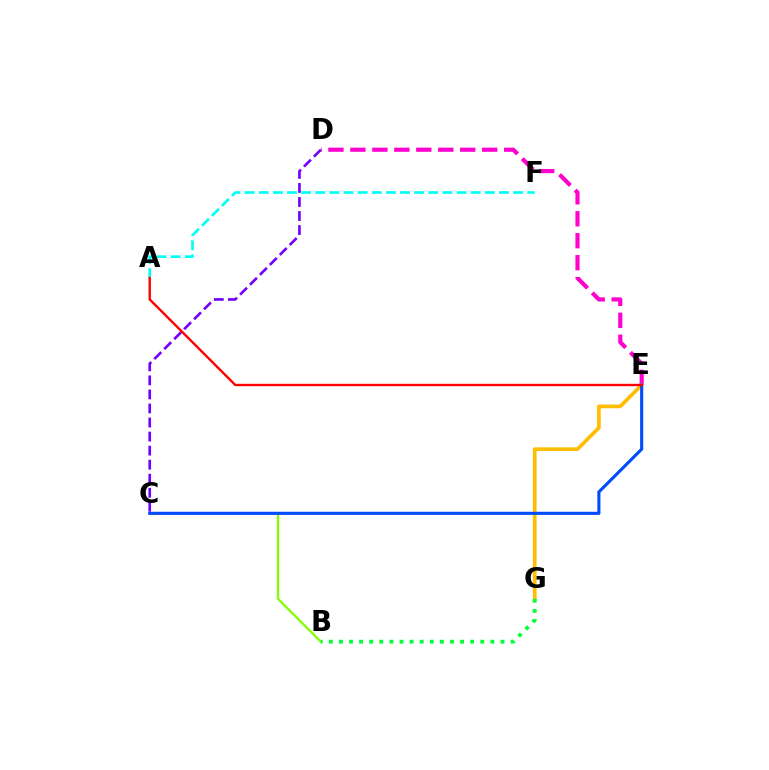{('D', 'E'): [{'color': '#ff00cf', 'line_style': 'dashed', 'thickness': 2.98}], ('B', 'C'): [{'color': '#84ff00', 'line_style': 'solid', 'thickness': 1.66}], ('C', 'D'): [{'color': '#7200ff', 'line_style': 'dashed', 'thickness': 1.91}], ('E', 'G'): [{'color': '#ffbd00', 'line_style': 'solid', 'thickness': 2.65}], ('B', 'G'): [{'color': '#00ff39', 'line_style': 'dotted', 'thickness': 2.74}], ('A', 'F'): [{'color': '#00fff6', 'line_style': 'dashed', 'thickness': 1.92}], ('C', 'E'): [{'color': '#004bff', 'line_style': 'solid', 'thickness': 2.23}], ('A', 'E'): [{'color': '#ff0000', 'line_style': 'solid', 'thickness': 1.71}]}